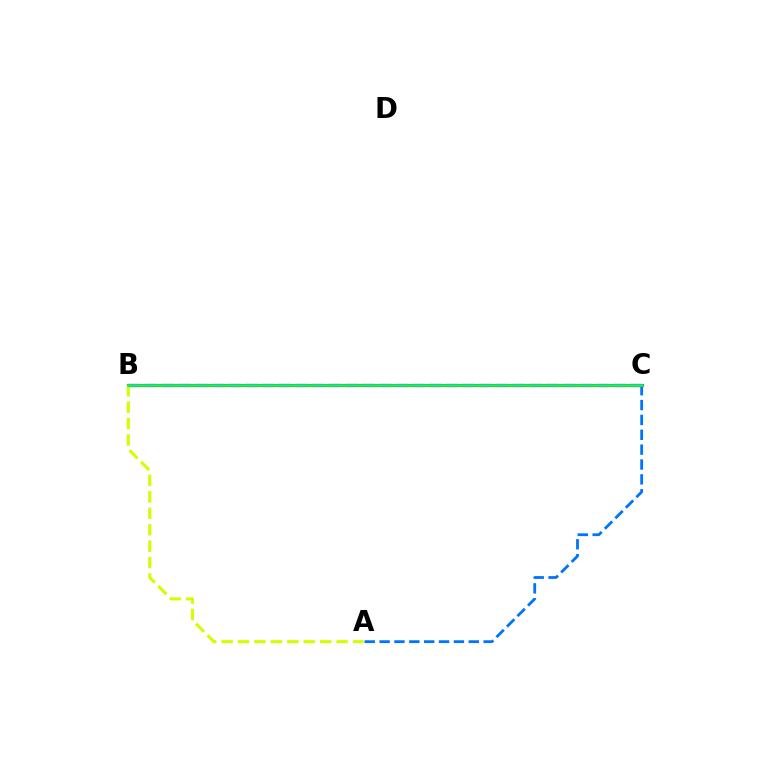{('B', 'C'): [{'color': '#ff0000', 'line_style': 'solid', 'thickness': 2.29}, {'color': '#b900ff', 'line_style': 'dashed', 'thickness': 2.27}, {'color': '#00ff5c', 'line_style': 'solid', 'thickness': 1.88}], ('A', 'B'): [{'color': '#d1ff00', 'line_style': 'dashed', 'thickness': 2.23}], ('A', 'C'): [{'color': '#0074ff', 'line_style': 'dashed', 'thickness': 2.02}]}